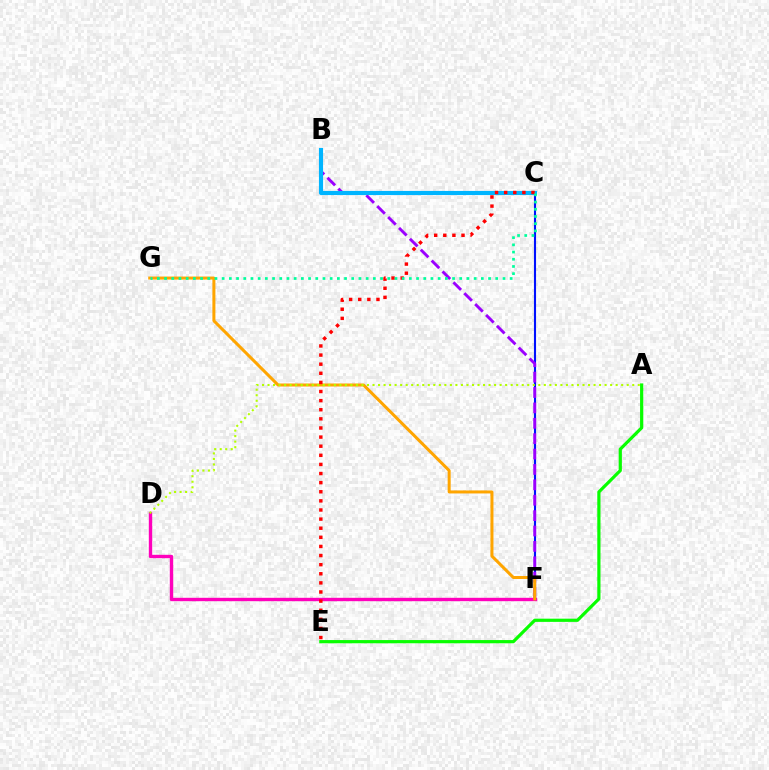{('D', 'F'): [{'color': '#ff00bd', 'line_style': 'solid', 'thickness': 2.44}], ('C', 'F'): [{'color': '#0010ff', 'line_style': 'solid', 'thickness': 1.52}], ('B', 'F'): [{'color': '#9b00ff', 'line_style': 'dashed', 'thickness': 2.09}], ('B', 'C'): [{'color': '#00b5ff', 'line_style': 'solid', 'thickness': 2.97}], ('F', 'G'): [{'color': '#ffa500', 'line_style': 'solid', 'thickness': 2.17}], ('A', 'D'): [{'color': '#b3ff00', 'line_style': 'dotted', 'thickness': 1.5}], ('A', 'E'): [{'color': '#08ff00', 'line_style': 'solid', 'thickness': 2.31}], ('C', 'E'): [{'color': '#ff0000', 'line_style': 'dotted', 'thickness': 2.48}], ('C', 'G'): [{'color': '#00ff9d', 'line_style': 'dotted', 'thickness': 1.96}]}